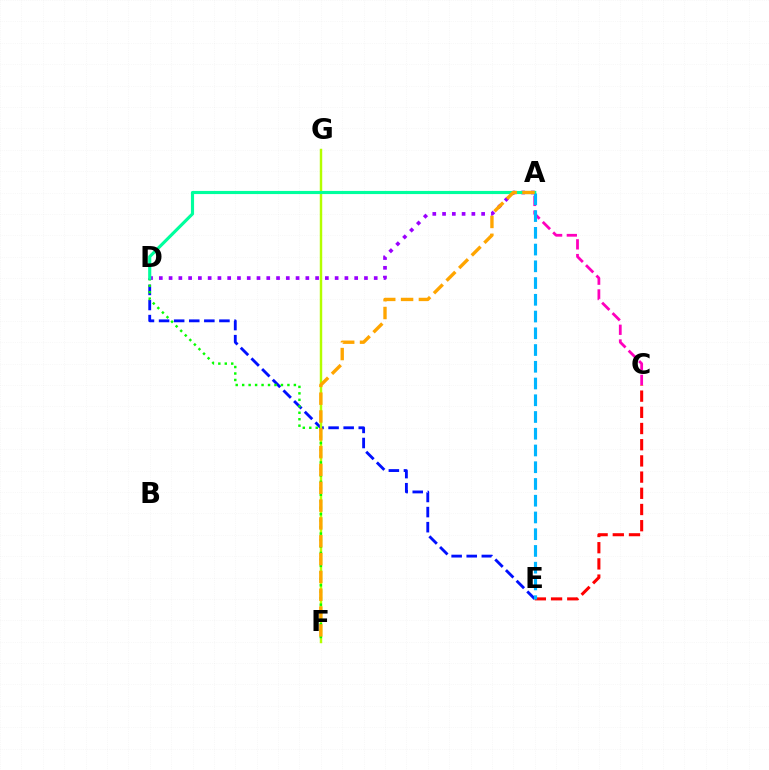{('A', 'C'): [{'color': '#ff00bd', 'line_style': 'dashed', 'thickness': 2.0}], ('D', 'E'): [{'color': '#0010ff', 'line_style': 'dashed', 'thickness': 2.05}], ('F', 'G'): [{'color': '#b3ff00', 'line_style': 'solid', 'thickness': 1.76}], ('C', 'E'): [{'color': '#ff0000', 'line_style': 'dashed', 'thickness': 2.2}], ('A', 'D'): [{'color': '#9b00ff', 'line_style': 'dotted', 'thickness': 2.65}, {'color': '#00ff9d', 'line_style': 'solid', 'thickness': 2.26}], ('D', 'F'): [{'color': '#08ff00', 'line_style': 'dotted', 'thickness': 1.76}], ('A', 'E'): [{'color': '#00b5ff', 'line_style': 'dashed', 'thickness': 2.27}], ('A', 'F'): [{'color': '#ffa500', 'line_style': 'dashed', 'thickness': 2.42}]}